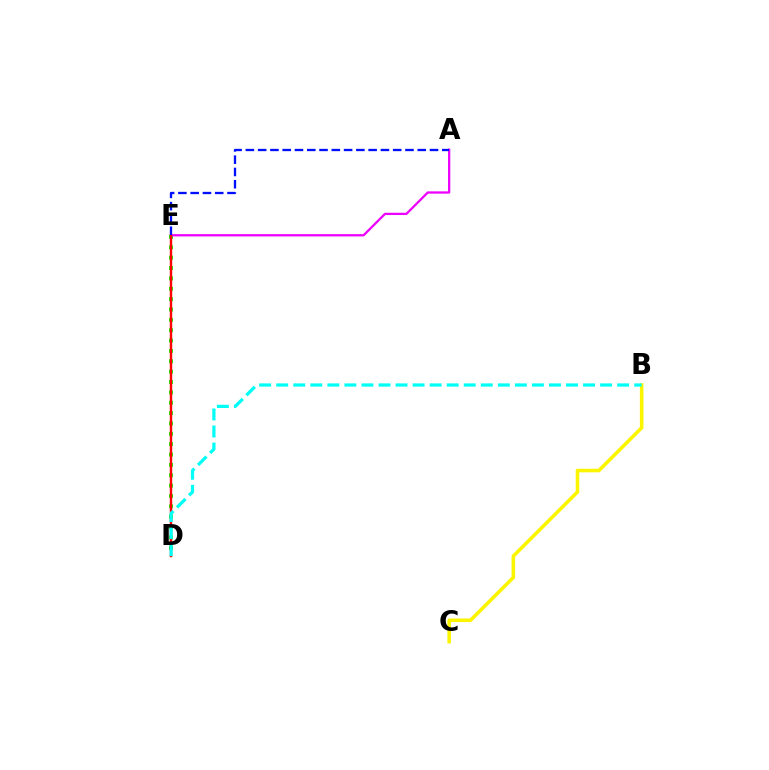{('D', 'E'): [{'color': '#08ff00', 'line_style': 'dotted', 'thickness': 2.82}, {'color': '#ff0000', 'line_style': 'solid', 'thickness': 1.74}], ('A', 'E'): [{'color': '#ee00ff', 'line_style': 'solid', 'thickness': 1.64}, {'color': '#0010ff', 'line_style': 'dashed', 'thickness': 1.67}], ('B', 'C'): [{'color': '#fcf500', 'line_style': 'solid', 'thickness': 2.56}], ('B', 'D'): [{'color': '#00fff6', 'line_style': 'dashed', 'thickness': 2.32}]}